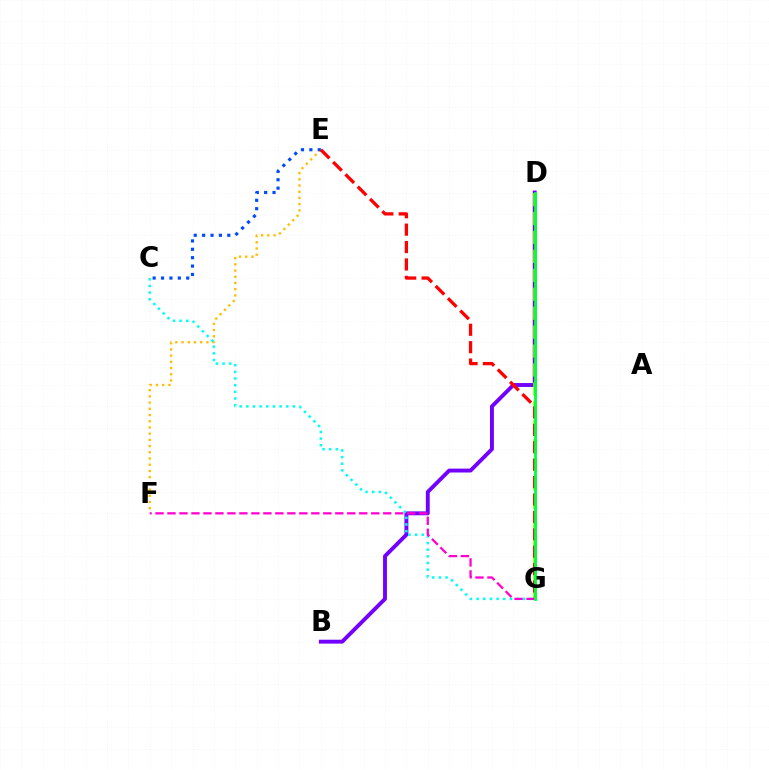{('B', 'D'): [{'color': '#7200ff', 'line_style': 'solid', 'thickness': 2.8}], ('E', 'F'): [{'color': '#ffbd00', 'line_style': 'dotted', 'thickness': 1.69}], ('D', 'G'): [{'color': '#84ff00', 'line_style': 'dashed', 'thickness': 2.57}, {'color': '#00ff39', 'line_style': 'solid', 'thickness': 2.01}], ('C', 'G'): [{'color': '#00fff6', 'line_style': 'dotted', 'thickness': 1.81}], ('C', 'E'): [{'color': '#004bff', 'line_style': 'dotted', 'thickness': 2.28}], ('E', 'G'): [{'color': '#ff0000', 'line_style': 'dashed', 'thickness': 2.36}], ('F', 'G'): [{'color': '#ff00cf', 'line_style': 'dashed', 'thickness': 1.63}]}